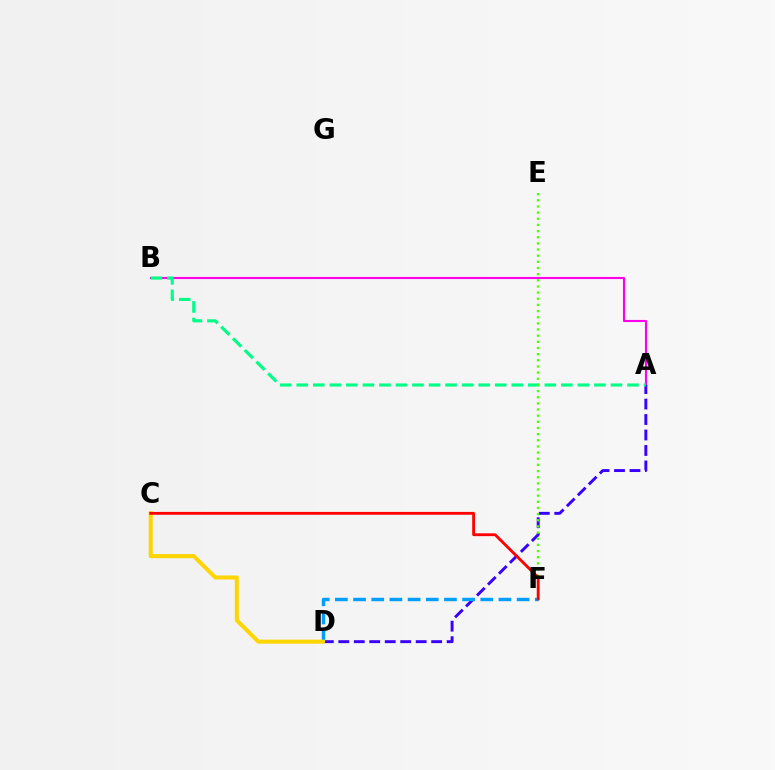{('A', 'B'): [{'color': '#ff00ed', 'line_style': 'solid', 'thickness': 1.54}, {'color': '#00ff86', 'line_style': 'dashed', 'thickness': 2.25}], ('A', 'D'): [{'color': '#3700ff', 'line_style': 'dashed', 'thickness': 2.1}], ('D', 'F'): [{'color': '#009eff', 'line_style': 'dashed', 'thickness': 2.47}], ('C', 'D'): [{'color': '#ffd500', 'line_style': 'solid', 'thickness': 2.9}], ('E', 'F'): [{'color': '#4fff00', 'line_style': 'dotted', 'thickness': 1.67}], ('C', 'F'): [{'color': '#ff0000', 'line_style': 'solid', 'thickness': 2.03}]}